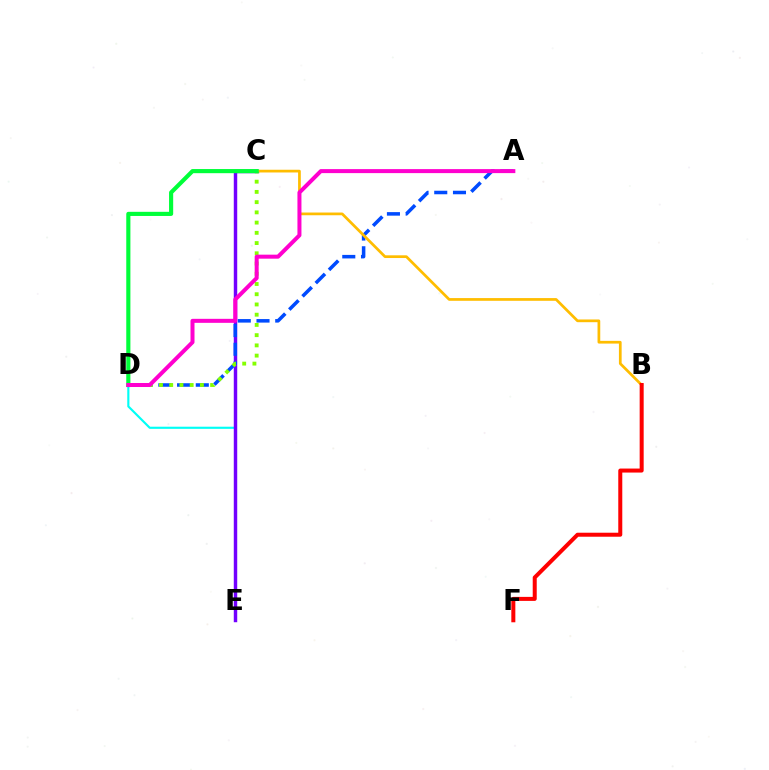{('D', 'E'): [{'color': '#00fff6', 'line_style': 'solid', 'thickness': 1.54}], ('C', 'E'): [{'color': '#7200ff', 'line_style': 'solid', 'thickness': 2.48}], ('A', 'D'): [{'color': '#004bff', 'line_style': 'dashed', 'thickness': 2.54}, {'color': '#ff00cf', 'line_style': 'solid', 'thickness': 2.89}], ('B', 'C'): [{'color': '#ffbd00', 'line_style': 'solid', 'thickness': 1.96}], ('C', 'D'): [{'color': '#84ff00', 'line_style': 'dotted', 'thickness': 2.78}, {'color': '#00ff39', 'line_style': 'solid', 'thickness': 2.98}], ('B', 'F'): [{'color': '#ff0000', 'line_style': 'solid', 'thickness': 2.89}]}